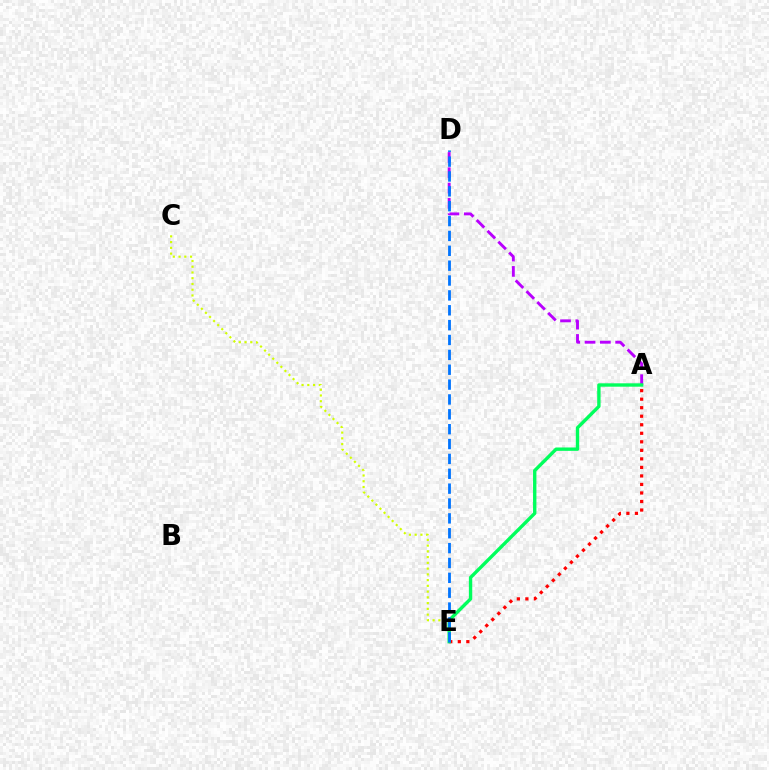{('C', 'E'): [{'color': '#d1ff00', 'line_style': 'dotted', 'thickness': 1.56}], ('A', 'D'): [{'color': '#b900ff', 'line_style': 'dashed', 'thickness': 2.08}], ('A', 'E'): [{'color': '#ff0000', 'line_style': 'dotted', 'thickness': 2.32}, {'color': '#00ff5c', 'line_style': 'solid', 'thickness': 2.43}], ('D', 'E'): [{'color': '#0074ff', 'line_style': 'dashed', 'thickness': 2.02}]}